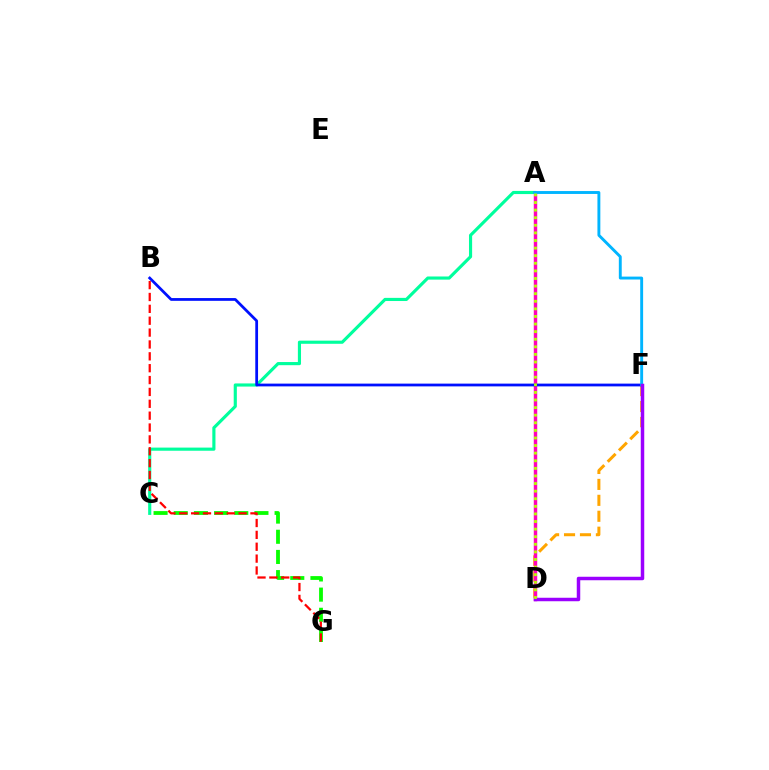{('A', 'C'): [{'color': '#00ff9d', 'line_style': 'solid', 'thickness': 2.26}], ('D', 'F'): [{'color': '#ffa500', 'line_style': 'dashed', 'thickness': 2.16}, {'color': '#9b00ff', 'line_style': 'solid', 'thickness': 2.51}], ('C', 'G'): [{'color': '#08ff00', 'line_style': 'dashed', 'thickness': 2.74}], ('A', 'D'): [{'color': '#ff00bd', 'line_style': 'solid', 'thickness': 2.48}, {'color': '#b3ff00', 'line_style': 'dotted', 'thickness': 2.06}], ('B', 'F'): [{'color': '#0010ff', 'line_style': 'solid', 'thickness': 1.99}], ('B', 'G'): [{'color': '#ff0000', 'line_style': 'dashed', 'thickness': 1.61}], ('A', 'F'): [{'color': '#00b5ff', 'line_style': 'solid', 'thickness': 2.09}]}